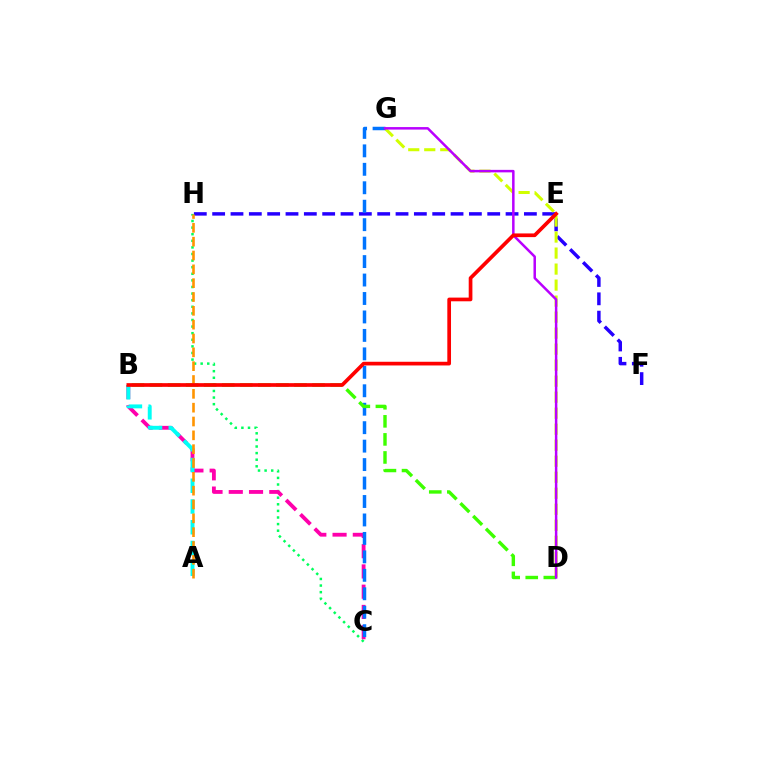{('F', 'H'): [{'color': '#2500ff', 'line_style': 'dashed', 'thickness': 2.49}], ('C', 'H'): [{'color': '#00ff5c', 'line_style': 'dotted', 'thickness': 1.79}], ('D', 'G'): [{'color': '#d1ff00', 'line_style': 'dashed', 'thickness': 2.17}, {'color': '#b900ff', 'line_style': 'solid', 'thickness': 1.8}], ('B', 'C'): [{'color': '#ff00ac', 'line_style': 'dashed', 'thickness': 2.75}], ('C', 'G'): [{'color': '#0074ff', 'line_style': 'dashed', 'thickness': 2.51}], ('B', 'D'): [{'color': '#3dff00', 'line_style': 'dashed', 'thickness': 2.45}], ('A', 'B'): [{'color': '#00fff6', 'line_style': 'dashed', 'thickness': 2.82}], ('A', 'H'): [{'color': '#ff9400', 'line_style': 'dashed', 'thickness': 1.88}], ('B', 'E'): [{'color': '#ff0000', 'line_style': 'solid', 'thickness': 2.66}]}